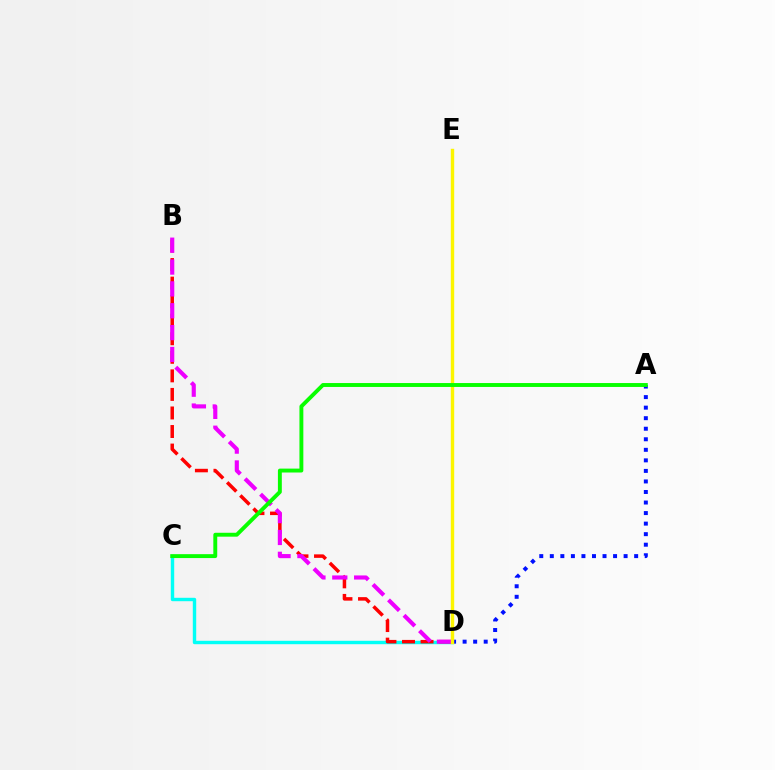{('C', 'D'): [{'color': '#00fff6', 'line_style': 'solid', 'thickness': 2.45}], ('A', 'D'): [{'color': '#0010ff', 'line_style': 'dotted', 'thickness': 2.86}], ('B', 'D'): [{'color': '#ff0000', 'line_style': 'dashed', 'thickness': 2.52}, {'color': '#ee00ff', 'line_style': 'dashed', 'thickness': 2.97}], ('D', 'E'): [{'color': '#fcf500', 'line_style': 'solid', 'thickness': 2.45}], ('A', 'C'): [{'color': '#08ff00', 'line_style': 'solid', 'thickness': 2.81}]}